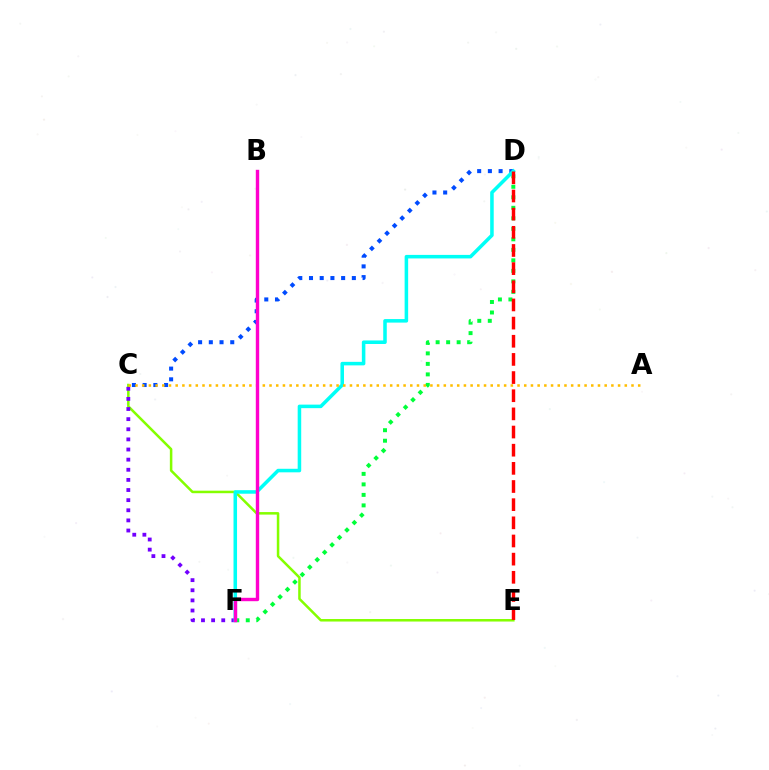{('C', 'E'): [{'color': '#84ff00', 'line_style': 'solid', 'thickness': 1.81}], ('C', 'D'): [{'color': '#004bff', 'line_style': 'dotted', 'thickness': 2.91}], ('D', 'F'): [{'color': '#00ff39', 'line_style': 'dotted', 'thickness': 2.85}, {'color': '#00fff6', 'line_style': 'solid', 'thickness': 2.55}], ('C', 'F'): [{'color': '#7200ff', 'line_style': 'dotted', 'thickness': 2.75}], ('D', 'E'): [{'color': '#ff0000', 'line_style': 'dashed', 'thickness': 2.47}], ('A', 'C'): [{'color': '#ffbd00', 'line_style': 'dotted', 'thickness': 1.82}], ('B', 'F'): [{'color': '#ff00cf', 'line_style': 'solid', 'thickness': 2.45}]}